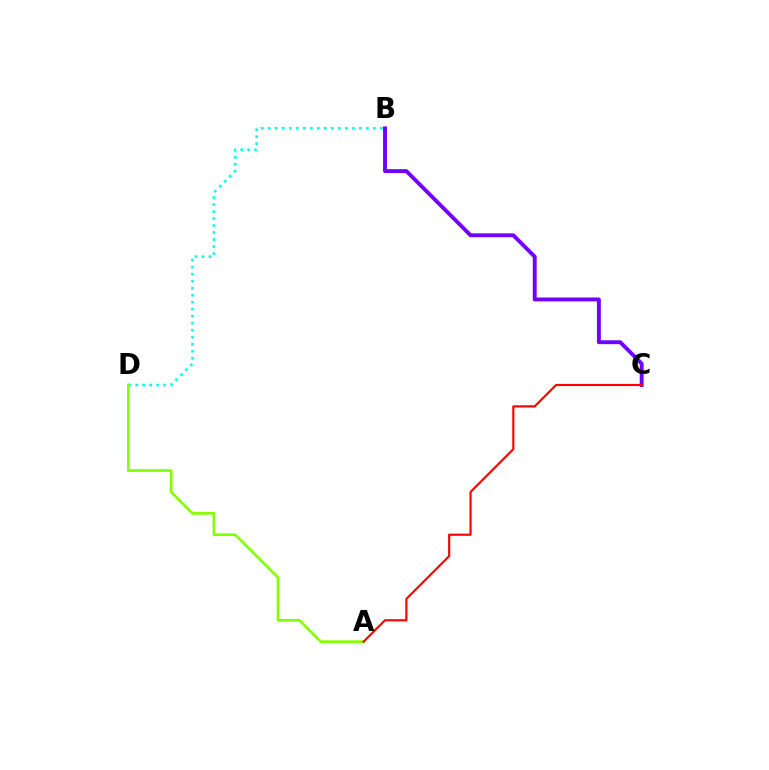{('B', 'D'): [{'color': '#00fff6', 'line_style': 'dotted', 'thickness': 1.9}], ('B', 'C'): [{'color': '#7200ff', 'line_style': 'solid', 'thickness': 2.81}], ('A', 'D'): [{'color': '#84ff00', 'line_style': 'solid', 'thickness': 1.95}], ('A', 'C'): [{'color': '#ff0000', 'line_style': 'solid', 'thickness': 1.56}]}